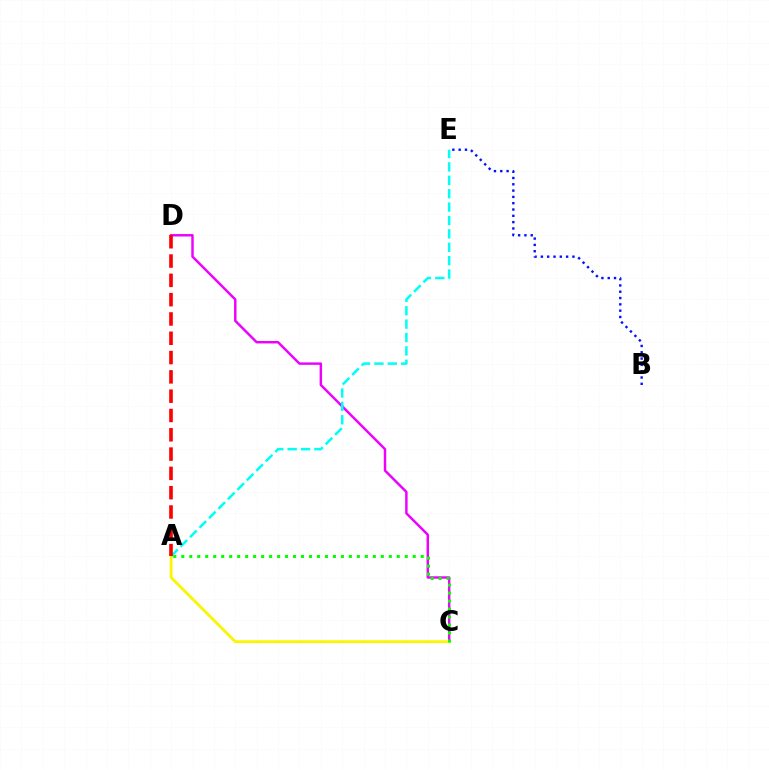{('C', 'D'): [{'color': '#ee00ff', 'line_style': 'solid', 'thickness': 1.76}], ('A', 'C'): [{'color': '#fcf500', 'line_style': 'solid', 'thickness': 2.02}, {'color': '#08ff00', 'line_style': 'dotted', 'thickness': 2.17}], ('A', 'E'): [{'color': '#00fff6', 'line_style': 'dashed', 'thickness': 1.82}], ('B', 'E'): [{'color': '#0010ff', 'line_style': 'dotted', 'thickness': 1.71}], ('A', 'D'): [{'color': '#ff0000', 'line_style': 'dashed', 'thickness': 2.62}]}